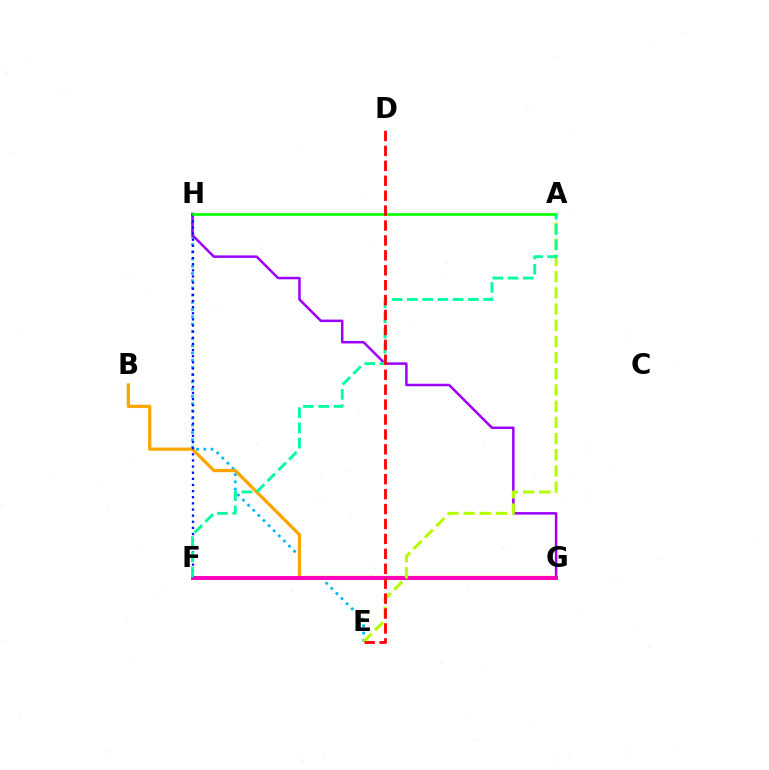{('E', 'H'): [{'color': '#00b5ff', 'line_style': 'dotted', 'thickness': 1.96}], ('G', 'H'): [{'color': '#9b00ff', 'line_style': 'solid', 'thickness': 1.81}], ('B', 'G'): [{'color': '#ffa500', 'line_style': 'solid', 'thickness': 2.36}], ('F', 'G'): [{'color': '#ff00bd', 'line_style': 'solid', 'thickness': 2.83}], ('A', 'E'): [{'color': '#b3ff00', 'line_style': 'dashed', 'thickness': 2.2}], ('F', 'H'): [{'color': '#0010ff', 'line_style': 'dotted', 'thickness': 1.67}], ('A', 'H'): [{'color': '#08ff00', 'line_style': 'solid', 'thickness': 1.93}], ('A', 'F'): [{'color': '#00ff9d', 'line_style': 'dashed', 'thickness': 2.07}], ('D', 'E'): [{'color': '#ff0000', 'line_style': 'dashed', 'thickness': 2.03}]}